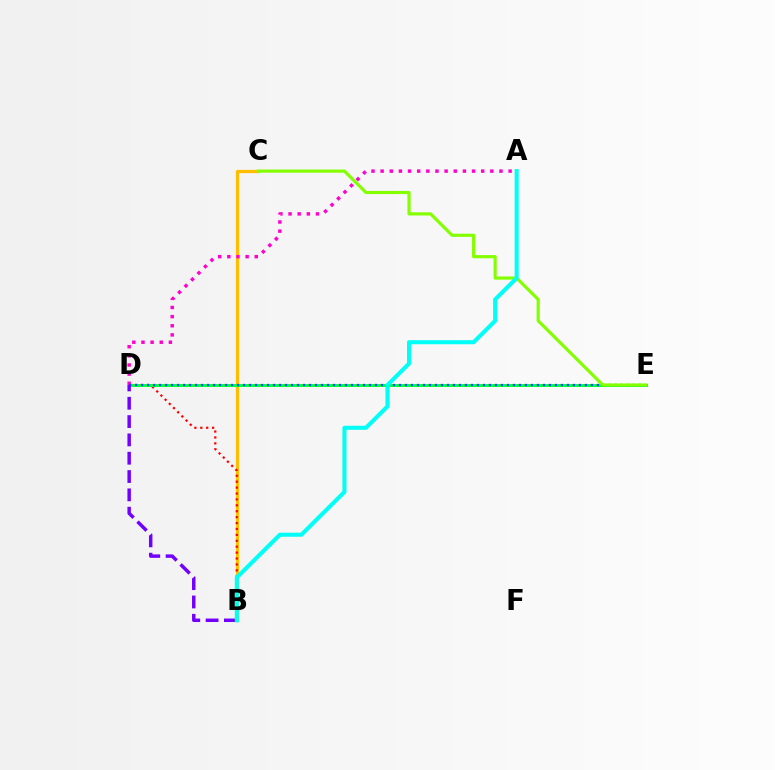{('B', 'C'): [{'color': '#ffbd00', 'line_style': 'solid', 'thickness': 2.34}], ('B', 'D'): [{'color': '#ff0000', 'line_style': 'dotted', 'thickness': 1.61}, {'color': '#7200ff', 'line_style': 'dashed', 'thickness': 2.49}], ('D', 'E'): [{'color': '#00ff39', 'line_style': 'solid', 'thickness': 2.13}, {'color': '#004bff', 'line_style': 'dotted', 'thickness': 1.63}], ('A', 'D'): [{'color': '#ff00cf', 'line_style': 'dotted', 'thickness': 2.48}], ('C', 'E'): [{'color': '#84ff00', 'line_style': 'solid', 'thickness': 2.28}], ('A', 'B'): [{'color': '#00fff6', 'line_style': 'solid', 'thickness': 2.92}]}